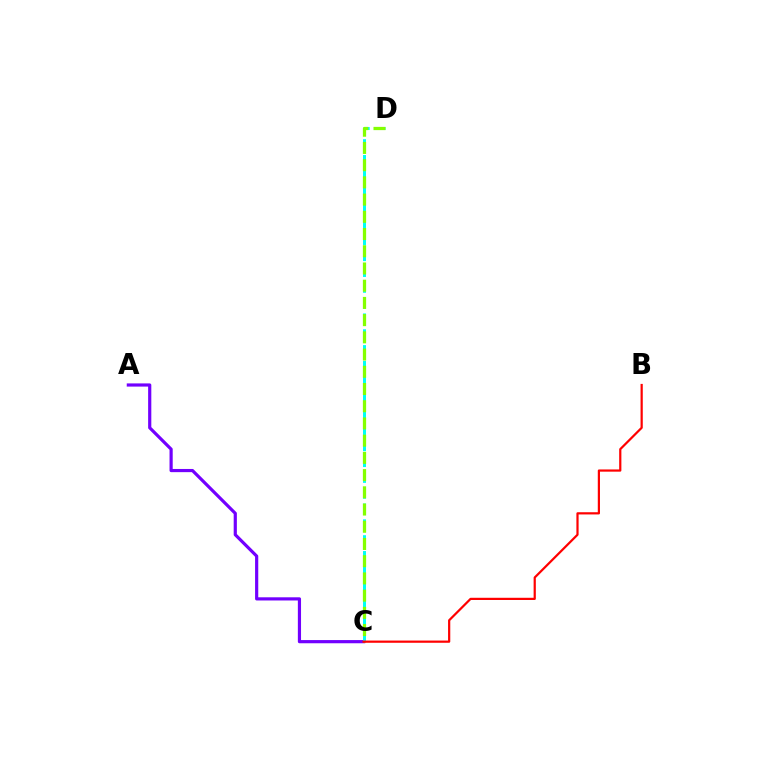{('A', 'C'): [{'color': '#7200ff', 'line_style': 'solid', 'thickness': 2.29}], ('C', 'D'): [{'color': '#00fff6', 'line_style': 'dashed', 'thickness': 2.15}, {'color': '#84ff00', 'line_style': 'dashed', 'thickness': 2.34}], ('B', 'C'): [{'color': '#ff0000', 'line_style': 'solid', 'thickness': 1.59}]}